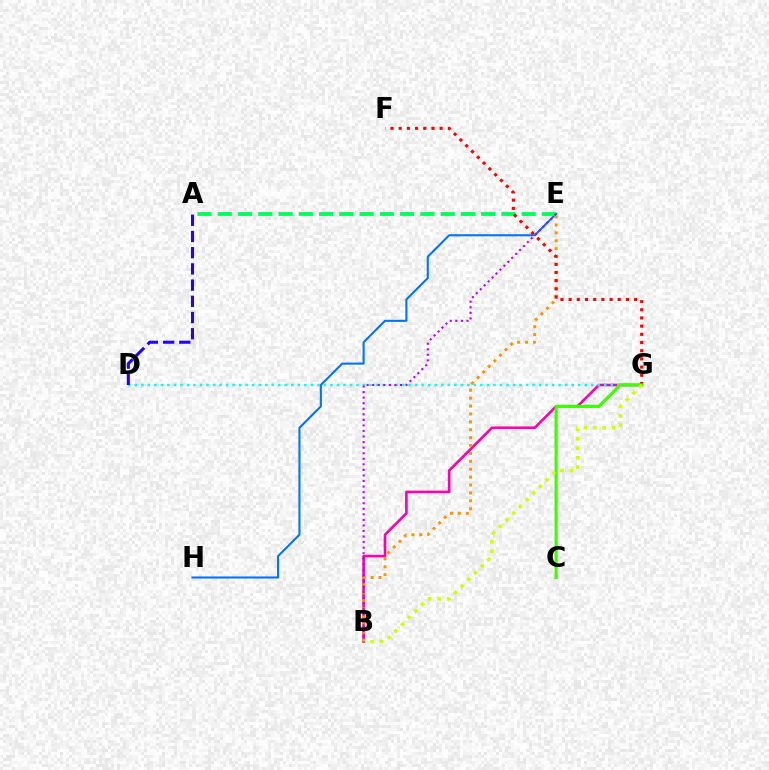{('E', 'H'): [{'color': '#0074ff', 'line_style': 'solid', 'thickness': 1.5}], ('B', 'G'): [{'color': '#ff00ac', 'line_style': 'solid', 'thickness': 1.9}, {'color': '#d1ff00', 'line_style': 'dotted', 'thickness': 2.56}], ('B', 'E'): [{'color': '#ff9400', 'line_style': 'dotted', 'thickness': 2.15}, {'color': '#b900ff', 'line_style': 'dotted', 'thickness': 1.51}], ('D', 'G'): [{'color': '#00fff6', 'line_style': 'dotted', 'thickness': 1.77}], ('A', 'E'): [{'color': '#00ff5c', 'line_style': 'dashed', 'thickness': 2.75}], ('F', 'G'): [{'color': '#ff0000', 'line_style': 'dotted', 'thickness': 2.22}], ('A', 'D'): [{'color': '#2500ff', 'line_style': 'dashed', 'thickness': 2.2}], ('C', 'G'): [{'color': '#3dff00', 'line_style': 'solid', 'thickness': 2.29}]}